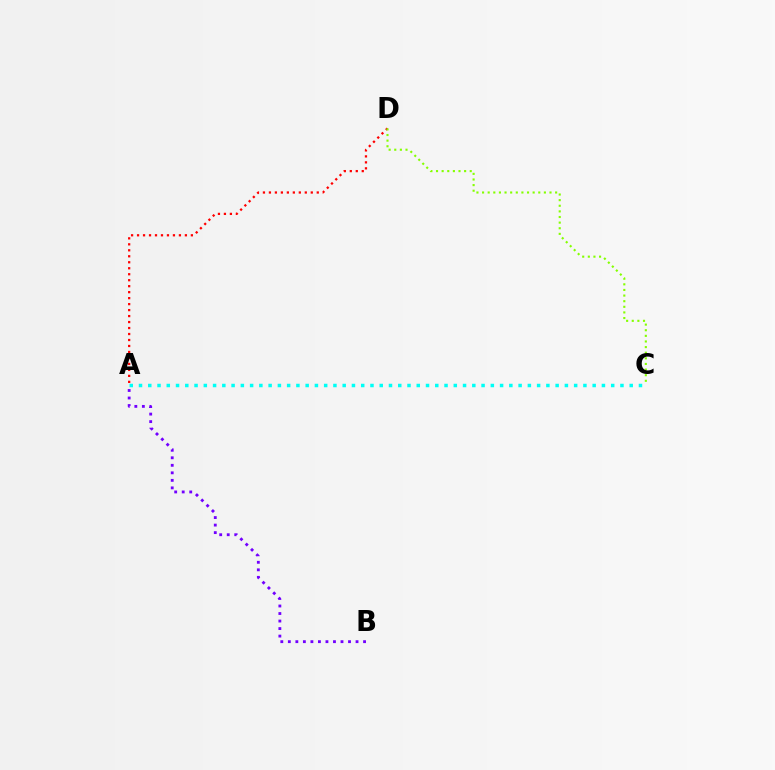{('A', 'D'): [{'color': '#ff0000', 'line_style': 'dotted', 'thickness': 1.62}], ('A', 'B'): [{'color': '#7200ff', 'line_style': 'dotted', 'thickness': 2.04}], ('A', 'C'): [{'color': '#00fff6', 'line_style': 'dotted', 'thickness': 2.52}], ('C', 'D'): [{'color': '#84ff00', 'line_style': 'dotted', 'thickness': 1.53}]}